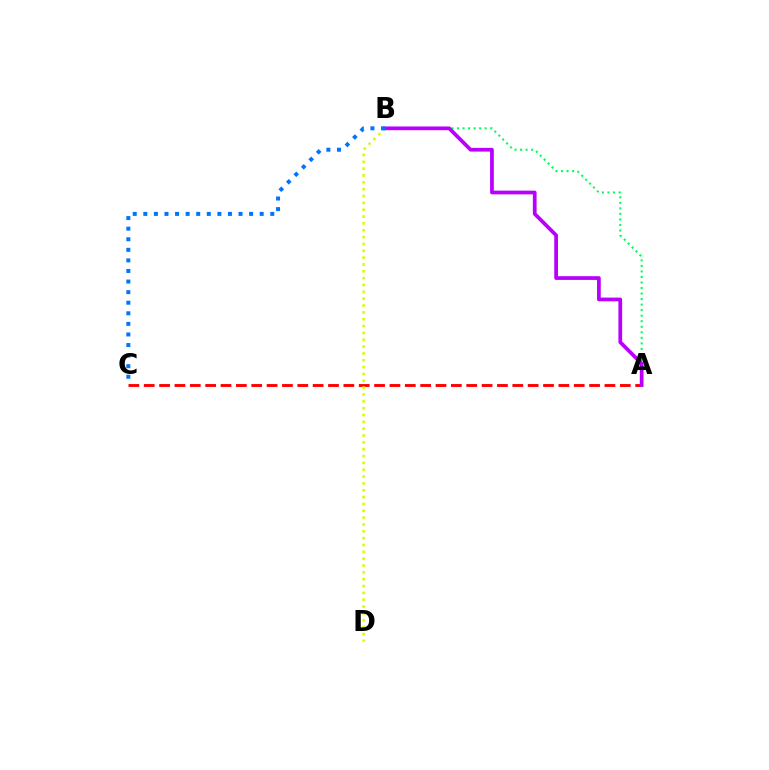{('A', 'B'): [{'color': '#00ff5c', 'line_style': 'dotted', 'thickness': 1.5}, {'color': '#b900ff', 'line_style': 'solid', 'thickness': 2.69}], ('A', 'C'): [{'color': '#ff0000', 'line_style': 'dashed', 'thickness': 2.09}], ('B', 'D'): [{'color': '#d1ff00', 'line_style': 'dotted', 'thickness': 1.86}], ('B', 'C'): [{'color': '#0074ff', 'line_style': 'dotted', 'thickness': 2.87}]}